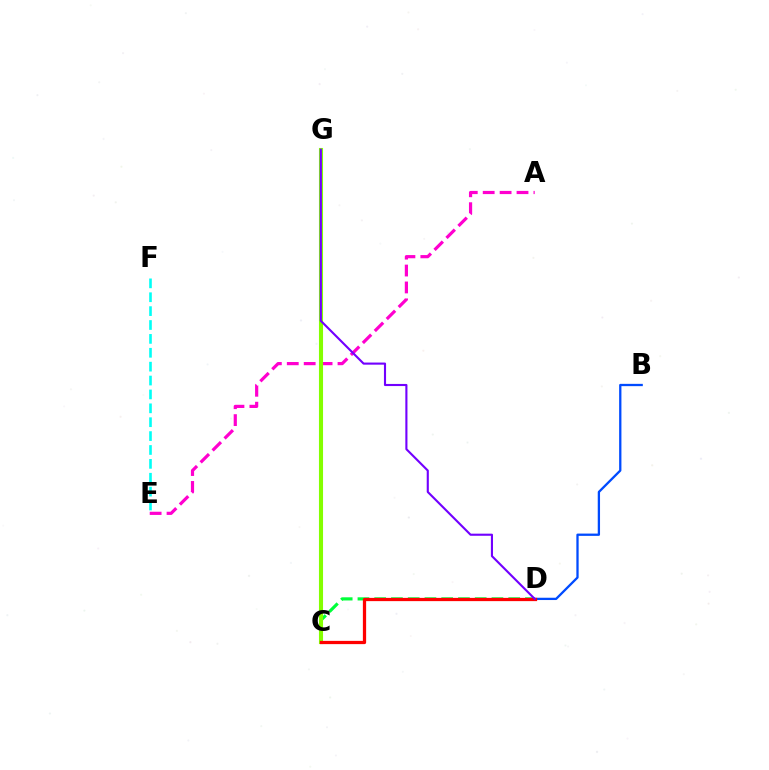{('C', 'G'): [{'color': '#ffbd00', 'line_style': 'solid', 'thickness': 2.57}, {'color': '#84ff00', 'line_style': 'solid', 'thickness': 2.95}], ('C', 'D'): [{'color': '#00ff39', 'line_style': 'dashed', 'thickness': 2.28}, {'color': '#ff0000', 'line_style': 'solid', 'thickness': 2.34}], ('A', 'E'): [{'color': '#ff00cf', 'line_style': 'dashed', 'thickness': 2.3}], ('E', 'F'): [{'color': '#00fff6', 'line_style': 'dashed', 'thickness': 1.89}], ('B', 'D'): [{'color': '#004bff', 'line_style': 'solid', 'thickness': 1.65}], ('D', 'G'): [{'color': '#7200ff', 'line_style': 'solid', 'thickness': 1.52}]}